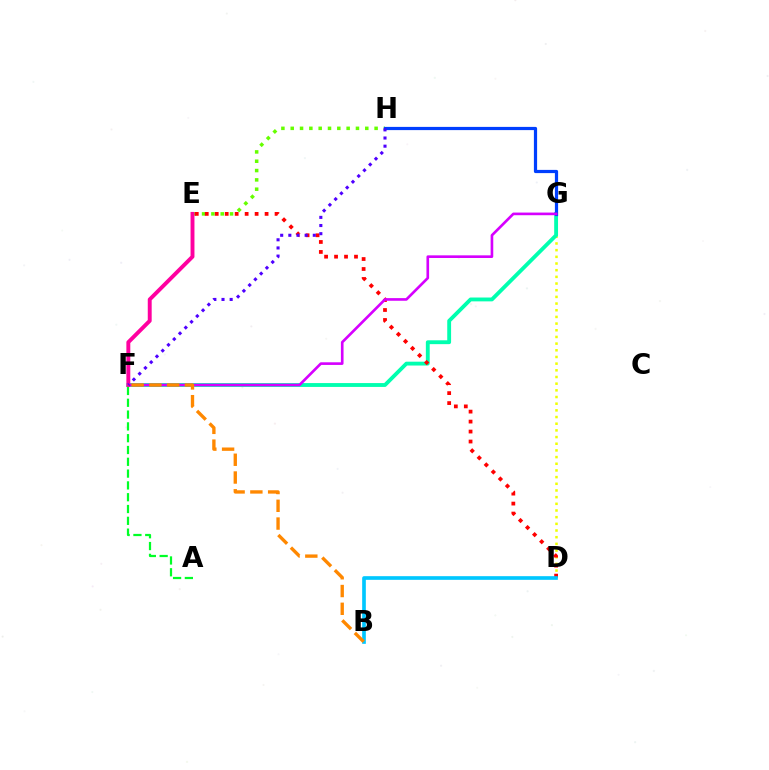{('D', 'G'): [{'color': '#eeff00', 'line_style': 'dotted', 'thickness': 1.81}], ('F', 'G'): [{'color': '#00ffaf', 'line_style': 'solid', 'thickness': 2.77}, {'color': '#d600ff', 'line_style': 'solid', 'thickness': 1.9}], ('E', 'H'): [{'color': '#66ff00', 'line_style': 'dotted', 'thickness': 2.53}], ('G', 'H'): [{'color': '#003fff', 'line_style': 'solid', 'thickness': 2.31}], ('D', 'E'): [{'color': '#ff0000', 'line_style': 'dotted', 'thickness': 2.71}], ('B', 'D'): [{'color': '#00c7ff', 'line_style': 'solid', 'thickness': 2.64}], ('E', 'F'): [{'color': '#ff00a0', 'line_style': 'solid', 'thickness': 2.82}], ('F', 'H'): [{'color': '#4f00ff', 'line_style': 'dotted', 'thickness': 2.21}], ('A', 'F'): [{'color': '#00ff27', 'line_style': 'dashed', 'thickness': 1.6}], ('B', 'F'): [{'color': '#ff8800', 'line_style': 'dashed', 'thickness': 2.41}]}